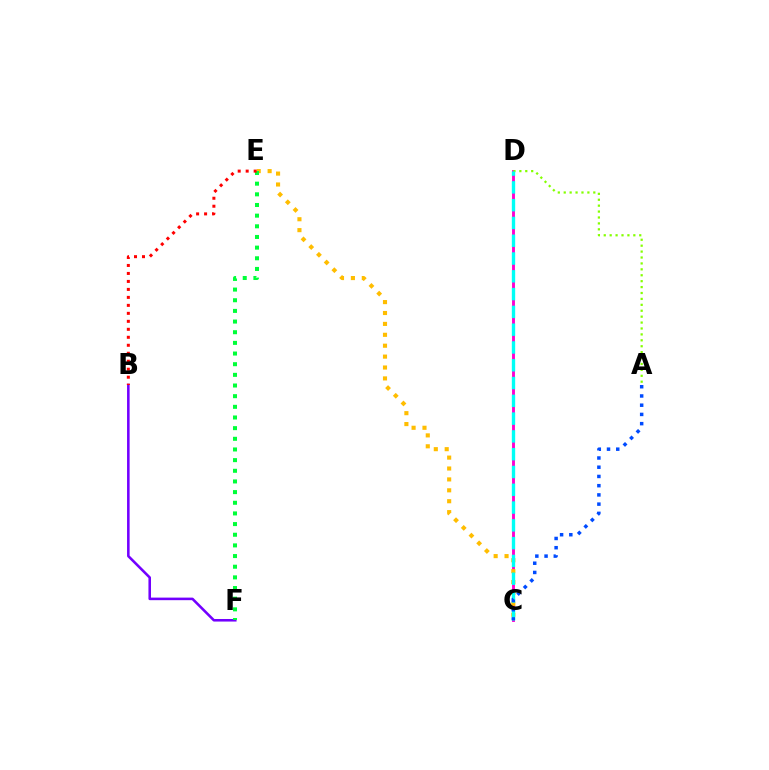{('C', 'D'): [{'color': '#ff00cf', 'line_style': 'solid', 'thickness': 2.08}, {'color': '#00fff6', 'line_style': 'dashed', 'thickness': 2.42}], ('A', 'D'): [{'color': '#84ff00', 'line_style': 'dotted', 'thickness': 1.61}], ('C', 'E'): [{'color': '#ffbd00', 'line_style': 'dotted', 'thickness': 2.96}], ('B', 'F'): [{'color': '#7200ff', 'line_style': 'solid', 'thickness': 1.85}], ('E', 'F'): [{'color': '#00ff39', 'line_style': 'dotted', 'thickness': 2.9}], ('B', 'E'): [{'color': '#ff0000', 'line_style': 'dotted', 'thickness': 2.17}], ('A', 'C'): [{'color': '#004bff', 'line_style': 'dotted', 'thickness': 2.51}]}